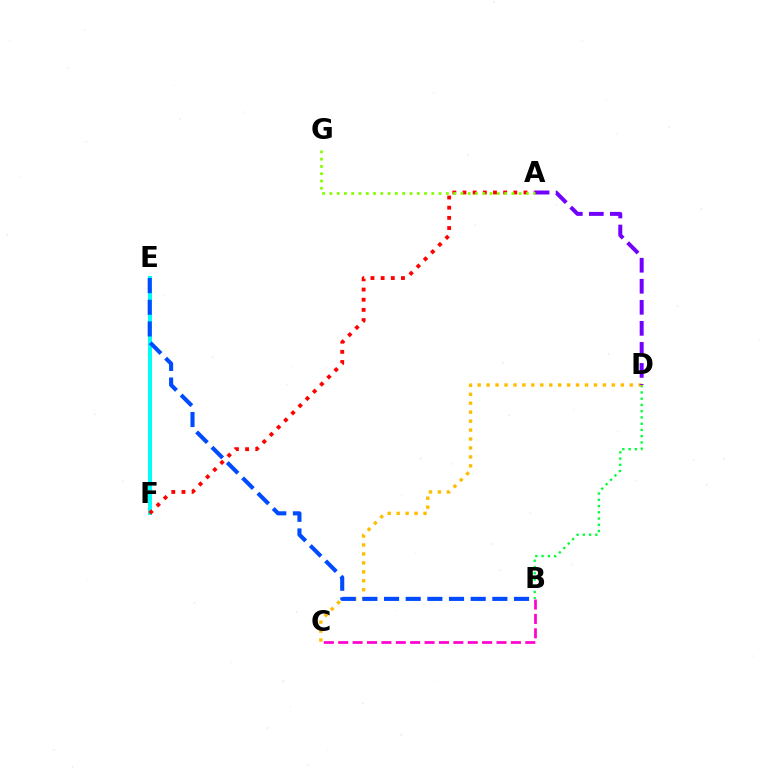{('B', 'D'): [{'color': '#00ff39', 'line_style': 'dotted', 'thickness': 1.7}], ('E', 'F'): [{'color': '#00fff6', 'line_style': 'solid', 'thickness': 2.85}], ('B', 'C'): [{'color': '#ff00cf', 'line_style': 'dashed', 'thickness': 1.95}], ('C', 'D'): [{'color': '#ffbd00', 'line_style': 'dotted', 'thickness': 2.43}], ('A', 'F'): [{'color': '#ff0000', 'line_style': 'dotted', 'thickness': 2.76}], ('A', 'D'): [{'color': '#7200ff', 'line_style': 'dashed', 'thickness': 2.86}], ('A', 'G'): [{'color': '#84ff00', 'line_style': 'dotted', 'thickness': 1.98}], ('B', 'E'): [{'color': '#004bff', 'line_style': 'dashed', 'thickness': 2.94}]}